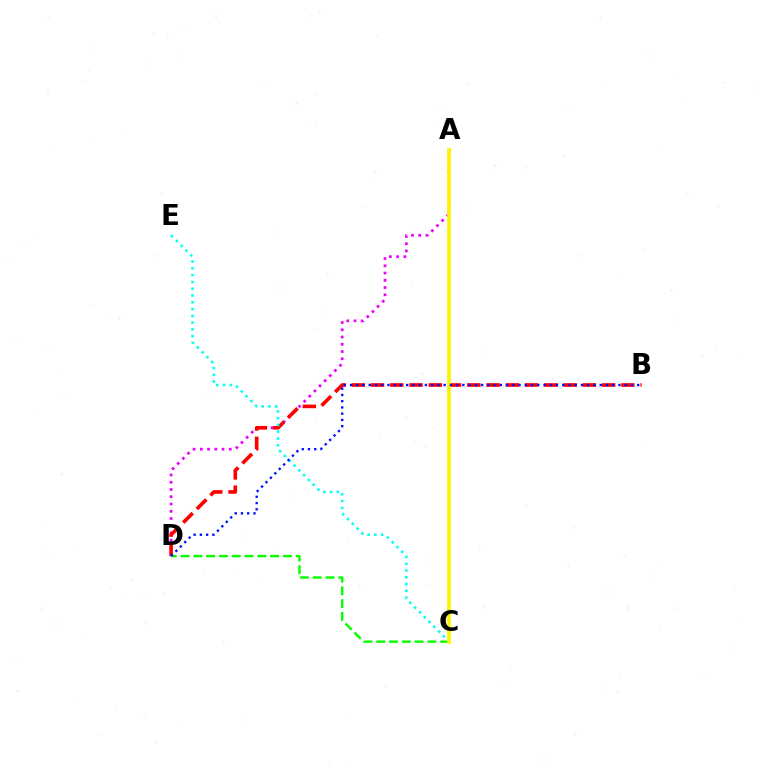{('A', 'D'): [{'color': '#ee00ff', 'line_style': 'dotted', 'thickness': 1.97}], ('B', 'D'): [{'color': '#ff0000', 'line_style': 'dashed', 'thickness': 2.62}, {'color': '#0010ff', 'line_style': 'dotted', 'thickness': 1.7}], ('C', 'D'): [{'color': '#08ff00', 'line_style': 'dashed', 'thickness': 1.74}], ('C', 'E'): [{'color': '#00fff6', 'line_style': 'dotted', 'thickness': 1.84}], ('A', 'C'): [{'color': '#fcf500', 'line_style': 'solid', 'thickness': 2.64}]}